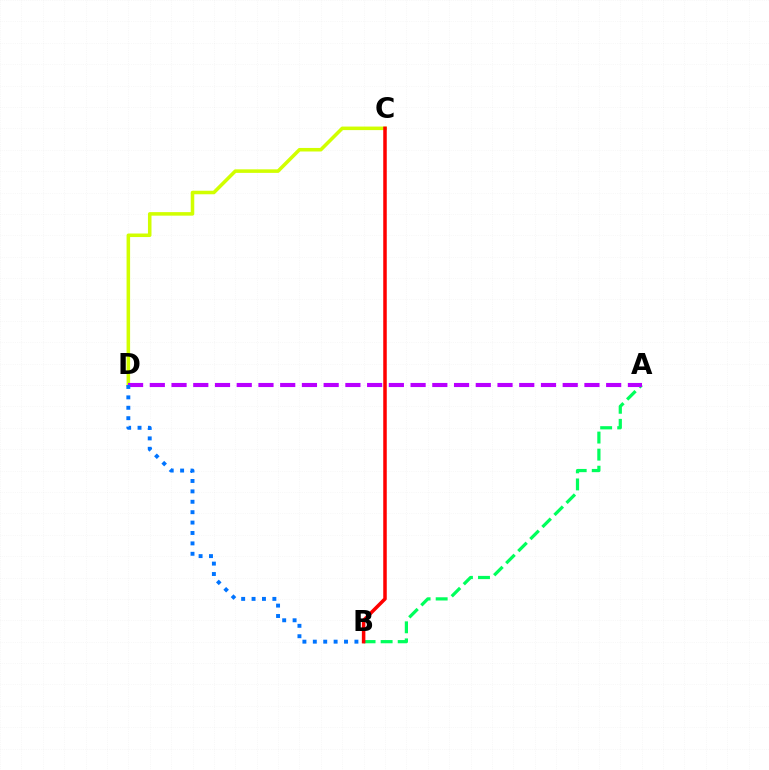{('A', 'B'): [{'color': '#00ff5c', 'line_style': 'dashed', 'thickness': 2.32}], ('C', 'D'): [{'color': '#d1ff00', 'line_style': 'solid', 'thickness': 2.55}], ('A', 'D'): [{'color': '#b900ff', 'line_style': 'dashed', 'thickness': 2.95}], ('B', 'D'): [{'color': '#0074ff', 'line_style': 'dotted', 'thickness': 2.83}], ('B', 'C'): [{'color': '#ff0000', 'line_style': 'solid', 'thickness': 2.53}]}